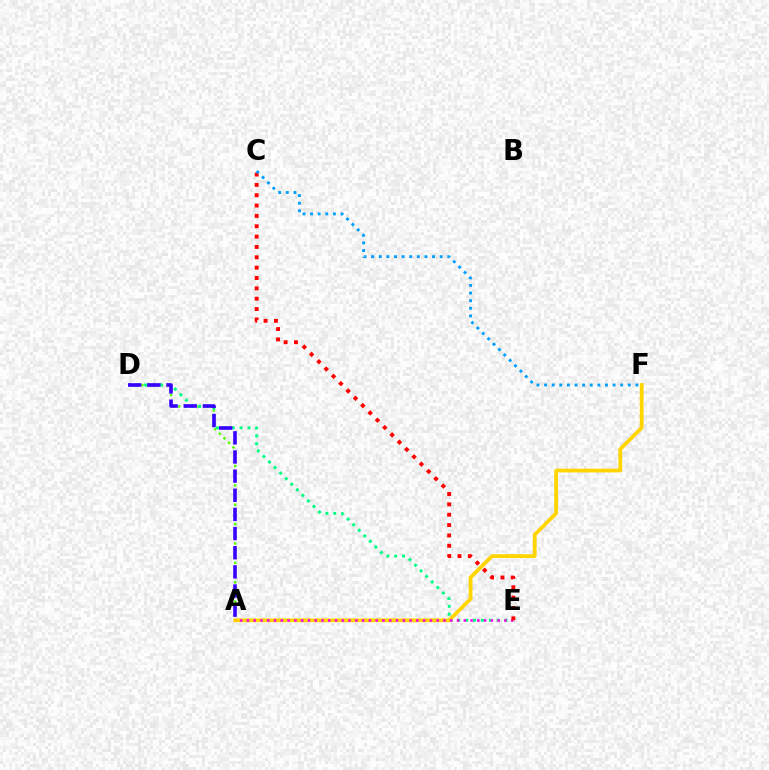{('A', 'D'): [{'color': '#4fff00', 'line_style': 'dotted', 'thickness': 1.75}, {'color': '#3700ff', 'line_style': 'dashed', 'thickness': 2.6}], ('D', 'E'): [{'color': '#00ff86', 'line_style': 'dotted', 'thickness': 2.14}], ('A', 'F'): [{'color': '#ffd500', 'line_style': 'solid', 'thickness': 2.7}], ('A', 'E'): [{'color': '#ff00ed', 'line_style': 'dotted', 'thickness': 1.84}], ('C', 'E'): [{'color': '#ff0000', 'line_style': 'dotted', 'thickness': 2.81}], ('C', 'F'): [{'color': '#009eff', 'line_style': 'dotted', 'thickness': 2.07}]}